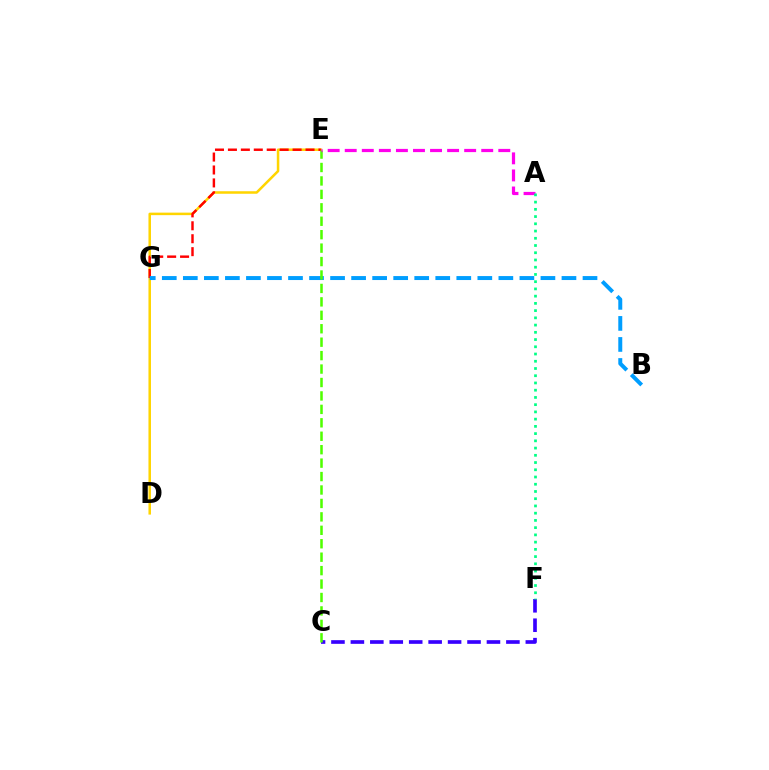{('D', 'E'): [{'color': '#ffd500', 'line_style': 'solid', 'thickness': 1.82}], ('E', 'G'): [{'color': '#ff0000', 'line_style': 'dashed', 'thickness': 1.76}], ('B', 'G'): [{'color': '#009eff', 'line_style': 'dashed', 'thickness': 2.86}], ('C', 'F'): [{'color': '#3700ff', 'line_style': 'dashed', 'thickness': 2.64}], ('C', 'E'): [{'color': '#4fff00', 'line_style': 'dashed', 'thickness': 1.83}], ('A', 'E'): [{'color': '#ff00ed', 'line_style': 'dashed', 'thickness': 2.32}], ('A', 'F'): [{'color': '#00ff86', 'line_style': 'dotted', 'thickness': 1.97}]}